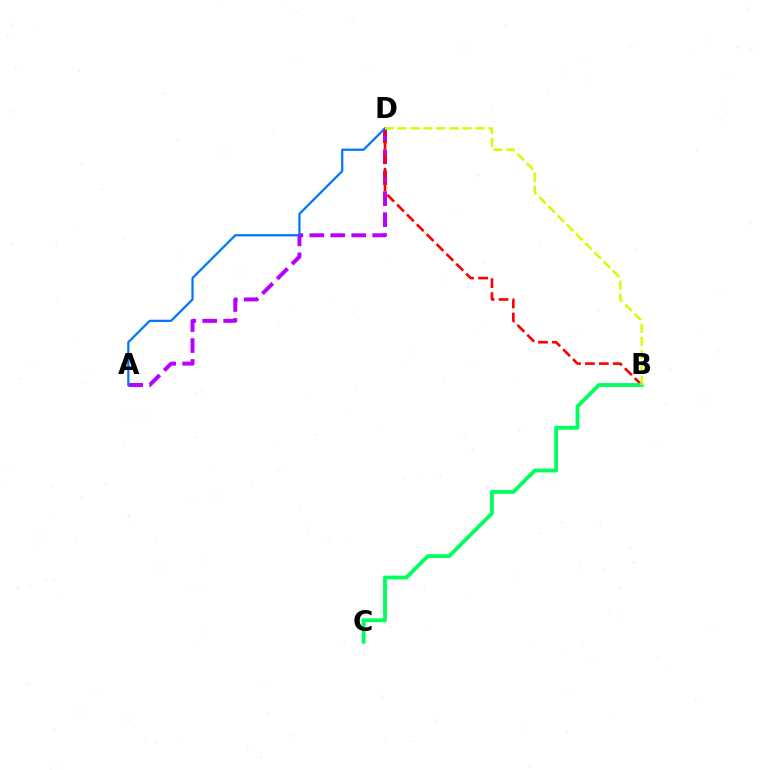{('A', 'D'): [{'color': '#b900ff', 'line_style': 'dashed', 'thickness': 2.85}, {'color': '#0074ff', 'line_style': 'solid', 'thickness': 1.6}], ('B', 'D'): [{'color': '#ff0000', 'line_style': 'dashed', 'thickness': 1.89}, {'color': '#d1ff00', 'line_style': 'dashed', 'thickness': 1.77}], ('B', 'C'): [{'color': '#00ff5c', 'line_style': 'solid', 'thickness': 2.75}]}